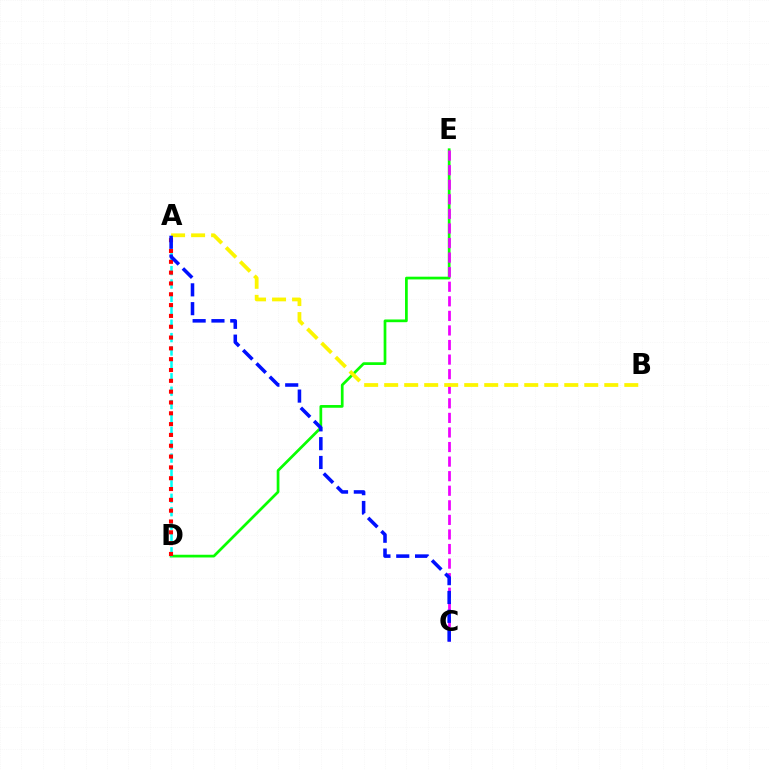{('D', 'E'): [{'color': '#08ff00', 'line_style': 'solid', 'thickness': 1.96}], ('C', 'E'): [{'color': '#ee00ff', 'line_style': 'dashed', 'thickness': 1.98}], ('A', 'D'): [{'color': '#00fff6', 'line_style': 'dashed', 'thickness': 1.82}, {'color': '#ff0000', 'line_style': 'dotted', 'thickness': 2.94}], ('A', 'B'): [{'color': '#fcf500', 'line_style': 'dashed', 'thickness': 2.72}], ('A', 'C'): [{'color': '#0010ff', 'line_style': 'dashed', 'thickness': 2.56}]}